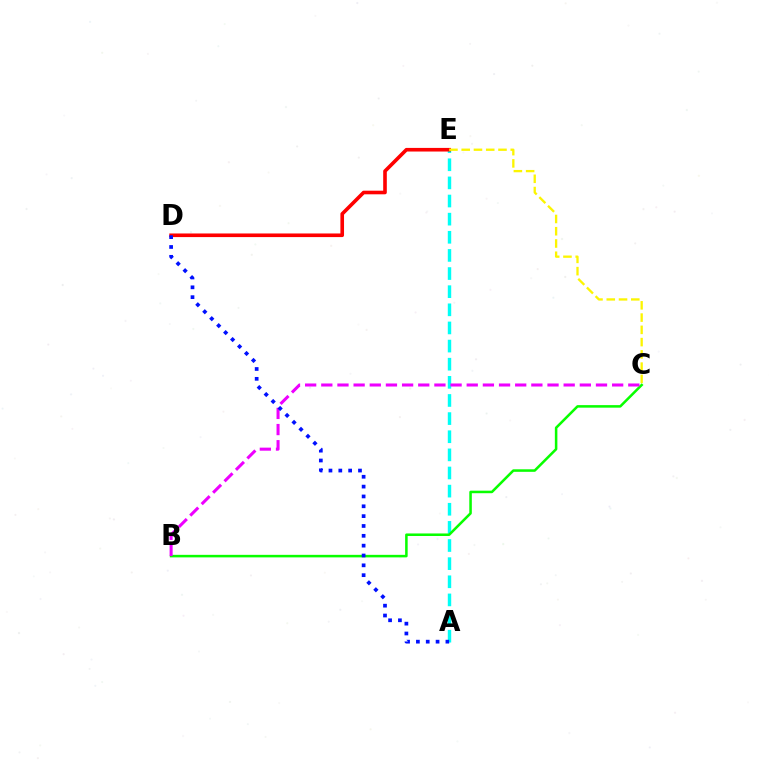{('A', 'E'): [{'color': '#00fff6', 'line_style': 'dashed', 'thickness': 2.46}], ('D', 'E'): [{'color': '#ff0000', 'line_style': 'solid', 'thickness': 2.61}], ('B', 'C'): [{'color': '#08ff00', 'line_style': 'solid', 'thickness': 1.82}, {'color': '#ee00ff', 'line_style': 'dashed', 'thickness': 2.2}], ('A', 'D'): [{'color': '#0010ff', 'line_style': 'dotted', 'thickness': 2.67}], ('C', 'E'): [{'color': '#fcf500', 'line_style': 'dashed', 'thickness': 1.67}]}